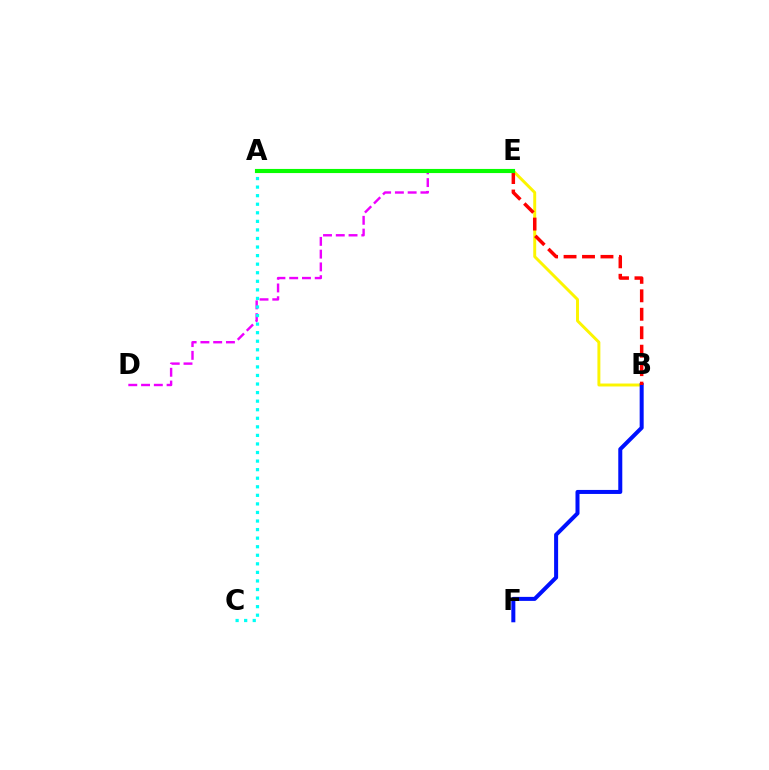{('B', 'E'): [{'color': '#fcf500', 'line_style': 'solid', 'thickness': 2.12}, {'color': '#ff0000', 'line_style': 'dashed', 'thickness': 2.51}], ('D', 'E'): [{'color': '#ee00ff', 'line_style': 'dashed', 'thickness': 1.73}], ('A', 'C'): [{'color': '#00fff6', 'line_style': 'dotted', 'thickness': 2.33}], ('B', 'F'): [{'color': '#0010ff', 'line_style': 'solid', 'thickness': 2.89}], ('A', 'E'): [{'color': '#08ff00', 'line_style': 'solid', 'thickness': 2.97}]}